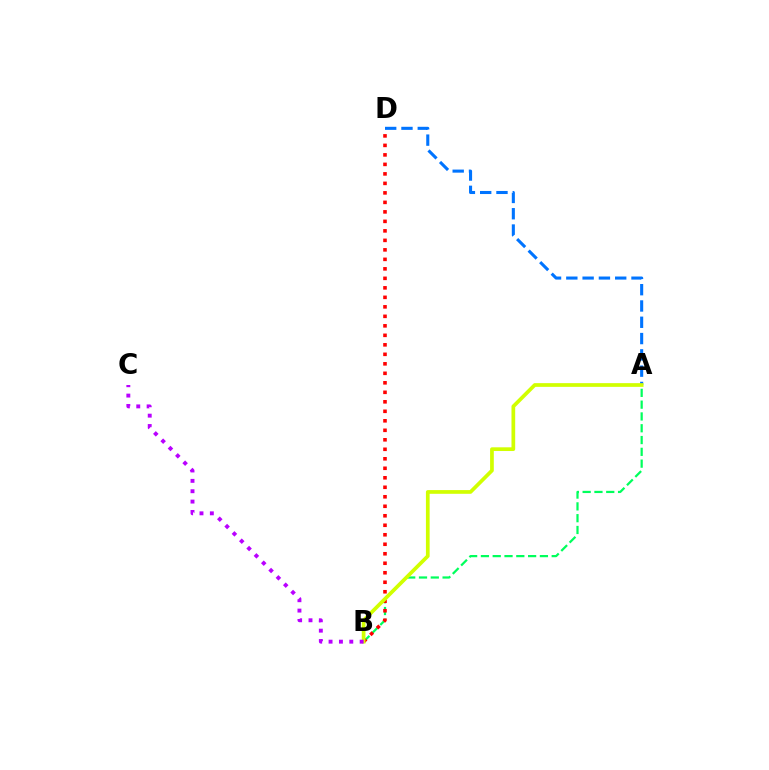{('A', 'B'): [{'color': '#00ff5c', 'line_style': 'dashed', 'thickness': 1.6}, {'color': '#d1ff00', 'line_style': 'solid', 'thickness': 2.67}], ('A', 'D'): [{'color': '#0074ff', 'line_style': 'dashed', 'thickness': 2.21}], ('B', 'D'): [{'color': '#ff0000', 'line_style': 'dotted', 'thickness': 2.58}], ('B', 'C'): [{'color': '#b900ff', 'line_style': 'dotted', 'thickness': 2.82}]}